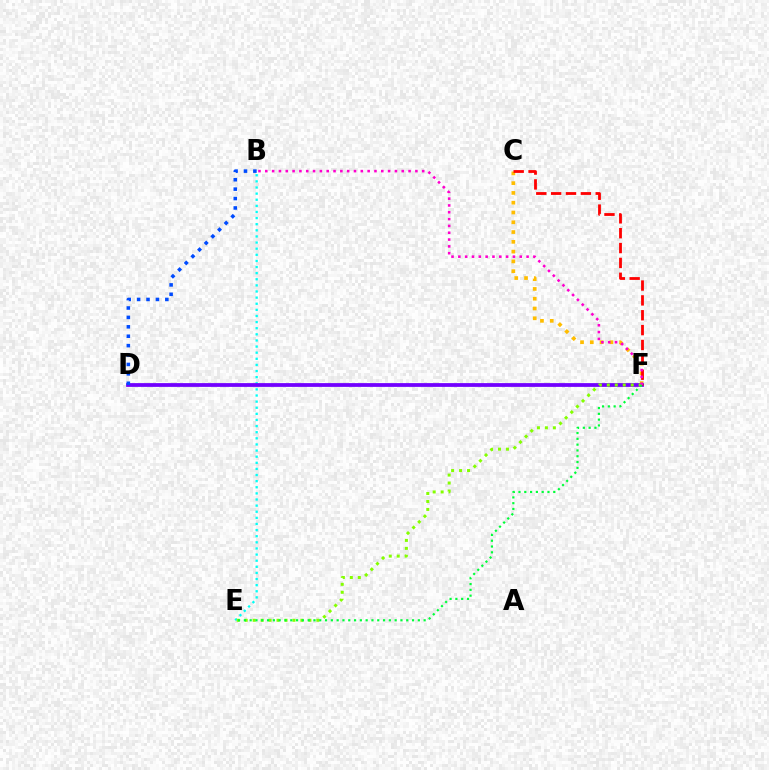{('C', 'F'): [{'color': '#ffbd00', 'line_style': 'dotted', 'thickness': 2.66}, {'color': '#ff0000', 'line_style': 'dashed', 'thickness': 2.02}], ('B', 'E'): [{'color': '#00fff6', 'line_style': 'dotted', 'thickness': 1.66}], ('D', 'F'): [{'color': '#7200ff', 'line_style': 'solid', 'thickness': 2.71}], ('E', 'F'): [{'color': '#84ff00', 'line_style': 'dotted', 'thickness': 2.16}, {'color': '#00ff39', 'line_style': 'dotted', 'thickness': 1.58}], ('B', 'D'): [{'color': '#004bff', 'line_style': 'dotted', 'thickness': 2.56}], ('B', 'F'): [{'color': '#ff00cf', 'line_style': 'dotted', 'thickness': 1.85}]}